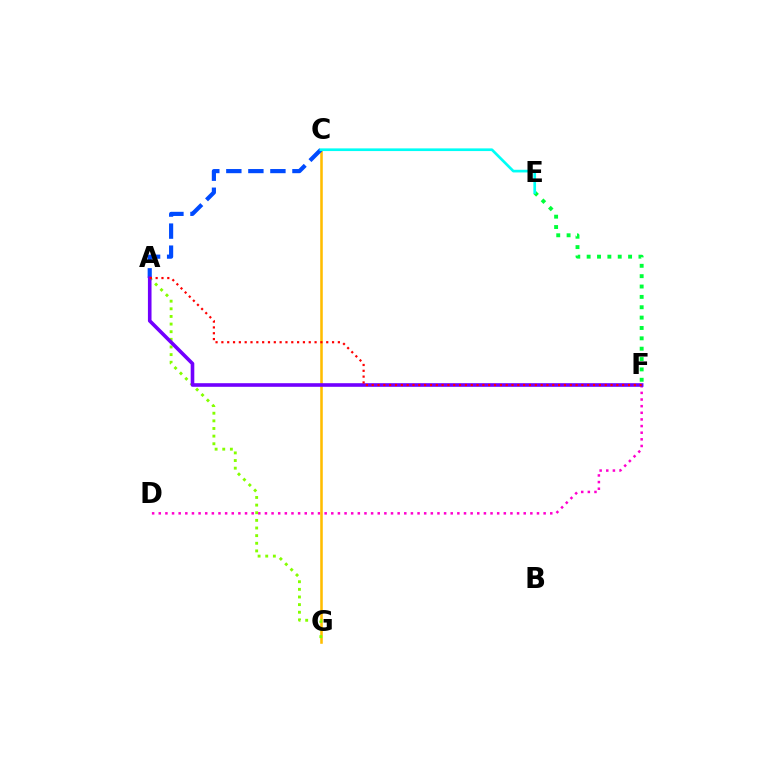{('D', 'F'): [{'color': '#ff00cf', 'line_style': 'dotted', 'thickness': 1.8}], ('C', 'G'): [{'color': '#ffbd00', 'line_style': 'solid', 'thickness': 1.84}], ('E', 'F'): [{'color': '#00ff39', 'line_style': 'dotted', 'thickness': 2.81}], ('A', 'C'): [{'color': '#004bff', 'line_style': 'dashed', 'thickness': 2.99}], ('A', 'G'): [{'color': '#84ff00', 'line_style': 'dotted', 'thickness': 2.07}], ('A', 'F'): [{'color': '#7200ff', 'line_style': 'solid', 'thickness': 2.6}, {'color': '#ff0000', 'line_style': 'dotted', 'thickness': 1.58}], ('C', 'E'): [{'color': '#00fff6', 'line_style': 'solid', 'thickness': 1.93}]}